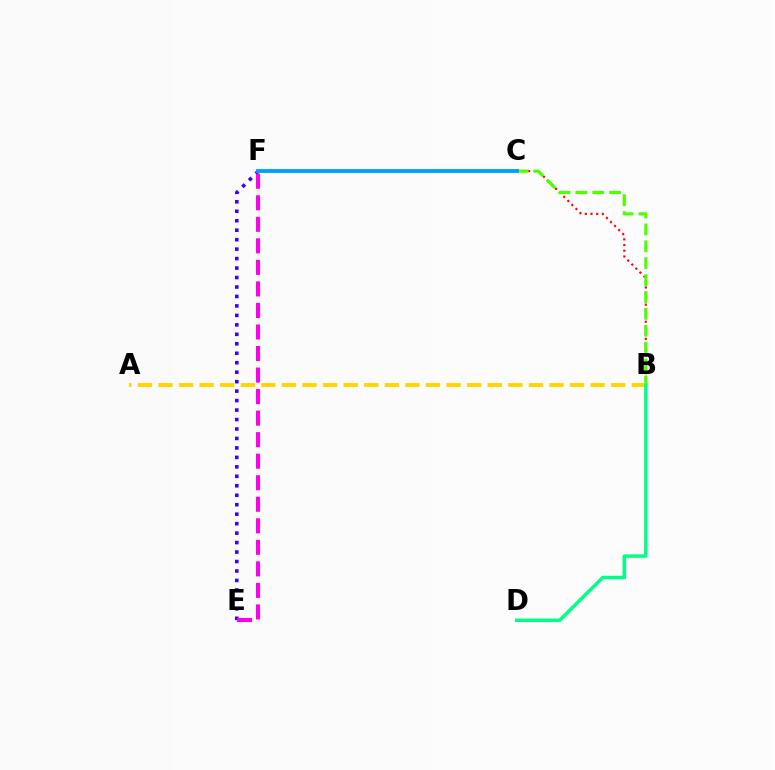{('B', 'C'): [{'color': '#ff0000', 'line_style': 'dotted', 'thickness': 1.55}, {'color': '#4fff00', 'line_style': 'dashed', 'thickness': 2.3}], ('A', 'B'): [{'color': '#ffd500', 'line_style': 'dashed', 'thickness': 2.8}], ('B', 'D'): [{'color': '#00ff86', 'line_style': 'solid', 'thickness': 2.48}], ('E', 'F'): [{'color': '#3700ff', 'line_style': 'dotted', 'thickness': 2.57}, {'color': '#ff00ed', 'line_style': 'dashed', 'thickness': 2.93}], ('C', 'F'): [{'color': '#009eff', 'line_style': 'solid', 'thickness': 2.78}]}